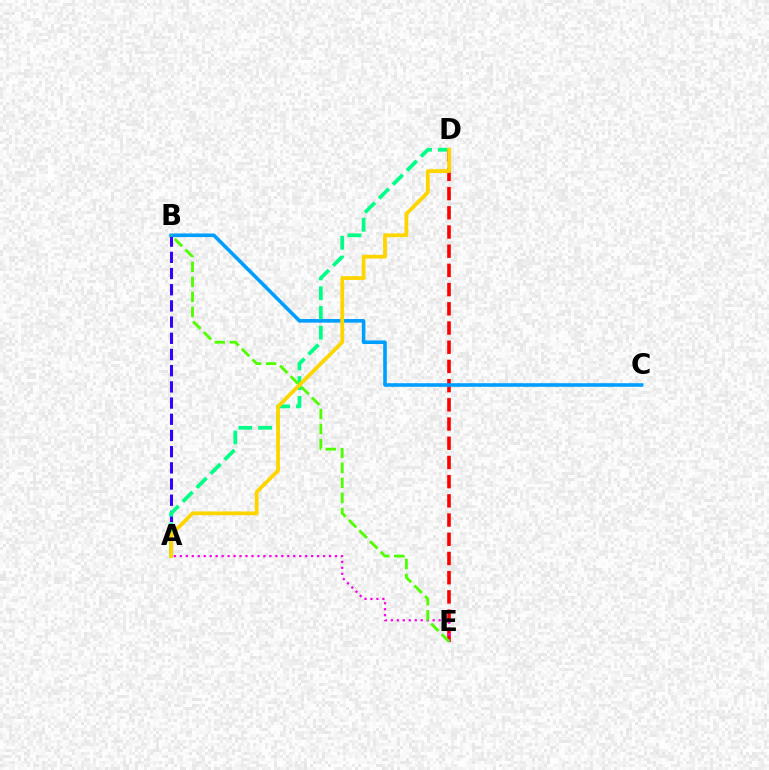{('A', 'B'): [{'color': '#3700ff', 'line_style': 'dashed', 'thickness': 2.2}], ('A', 'D'): [{'color': '#00ff86', 'line_style': 'dashed', 'thickness': 2.68}, {'color': '#ffd500', 'line_style': 'solid', 'thickness': 2.73}], ('D', 'E'): [{'color': '#ff0000', 'line_style': 'dashed', 'thickness': 2.61}], ('A', 'E'): [{'color': '#ff00ed', 'line_style': 'dotted', 'thickness': 1.62}], ('B', 'C'): [{'color': '#009eff', 'line_style': 'solid', 'thickness': 2.59}], ('B', 'E'): [{'color': '#4fff00', 'line_style': 'dashed', 'thickness': 2.04}]}